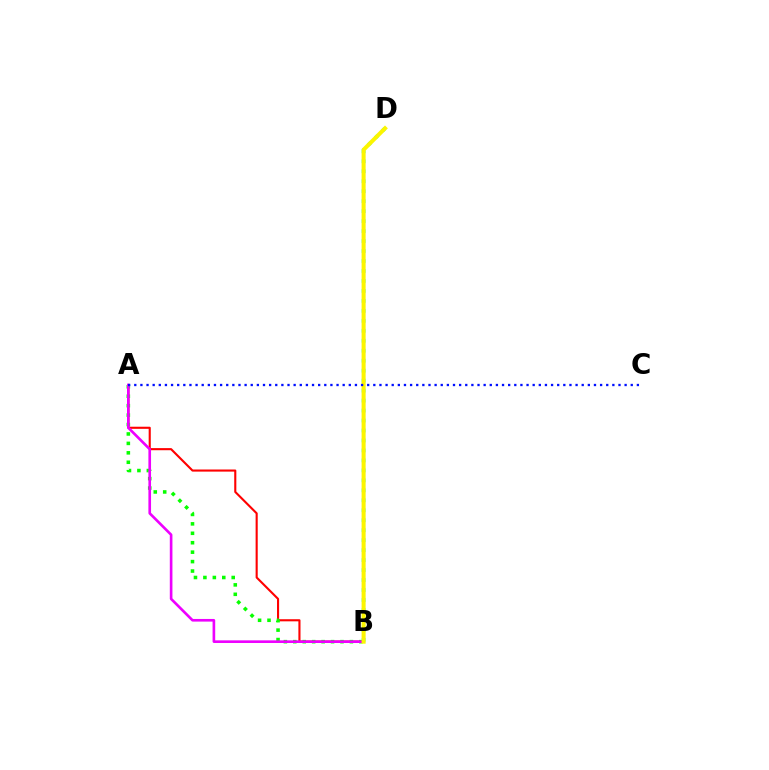{('B', 'D'): [{'color': '#00fff6', 'line_style': 'dotted', 'thickness': 2.71}, {'color': '#fcf500', 'line_style': 'solid', 'thickness': 2.9}], ('A', 'B'): [{'color': '#ff0000', 'line_style': 'solid', 'thickness': 1.52}, {'color': '#08ff00', 'line_style': 'dotted', 'thickness': 2.56}, {'color': '#ee00ff', 'line_style': 'solid', 'thickness': 1.9}], ('A', 'C'): [{'color': '#0010ff', 'line_style': 'dotted', 'thickness': 1.67}]}